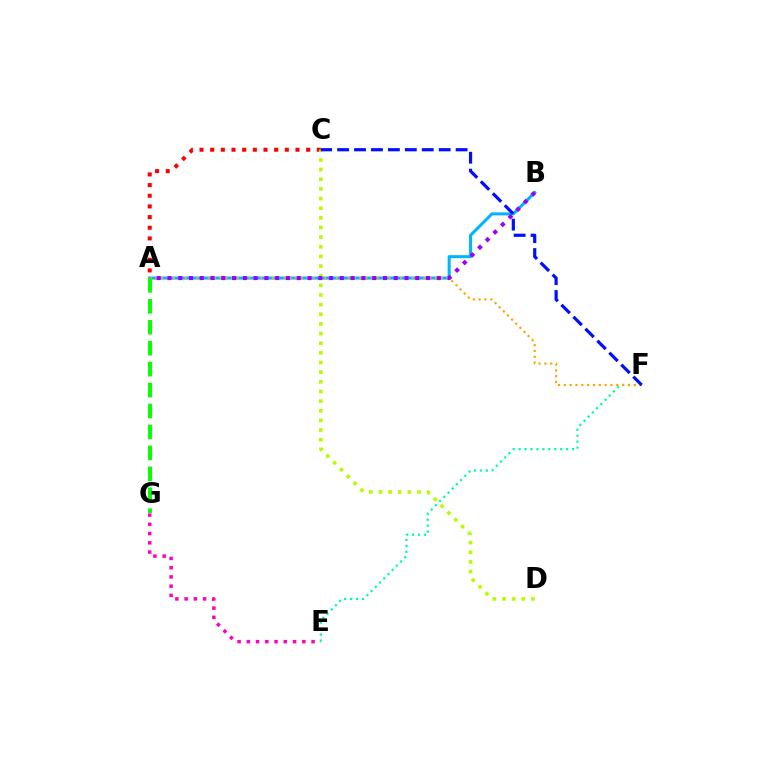{('E', 'G'): [{'color': '#ff00bd', 'line_style': 'dotted', 'thickness': 2.51}], ('E', 'F'): [{'color': '#00ff9d', 'line_style': 'dotted', 'thickness': 1.61}], ('A', 'C'): [{'color': '#ff0000', 'line_style': 'dotted', 'thickness': 2.9}], ('A', 'B'): [{'color': '#00b5ff', 'line_style': 'solid', 'thickness': 2.2}, {'color': '#9b00ff', 'line_style': 'dotted', 'thickness': 2.93}], ('A', 'F'): [{'color': '#ffa500', 'line_style': 'dotted', 'thickness': 1.58}], ('C', 'D'): [{'color': '#b3ff00', 'line_style': 'dotted', 'thickness': 2.62}], ('A', 'G'): [{'color': '#08ff00', 'line_style': 'dashed', 'thickness': 2.85}], ('C', 'F'): [{'color': '#0010ff', 'line_style': 'dashed', 'thickness': 2.3}]}